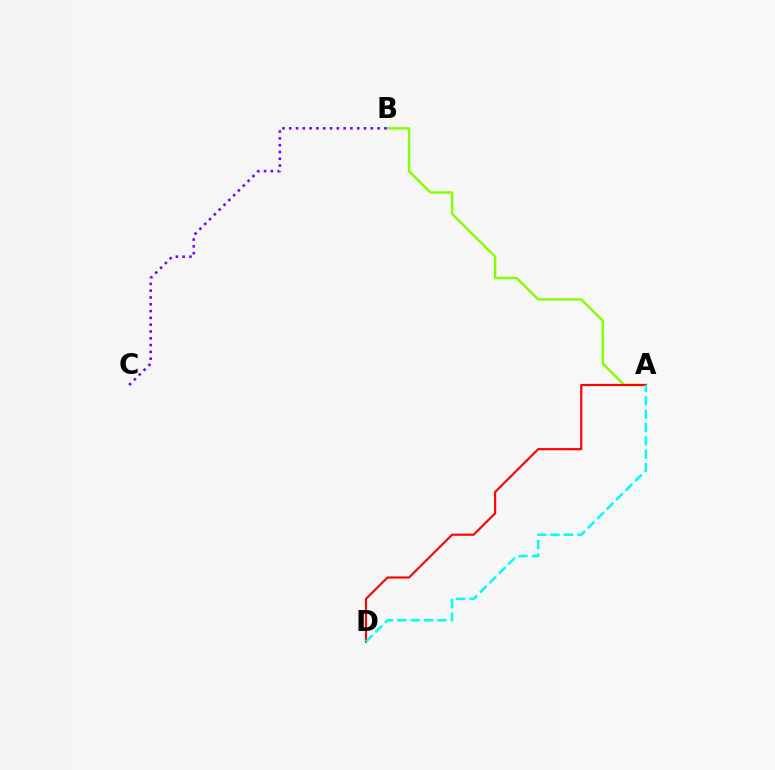{('A', 'B'): [{'color': '#84ff00', 'line_style': 'solid', 'thickness': 1.75}], ('A', 'D'): [{'color': '#ff0000', 'line_style': 'solid', 'thickness': 1.55}, {'color': '#00fff6', 'line_style': 'dashed', 'thickness': 1.81}], ('B', 'C'): [{'color': '#7200ff', 'line_style': 'dotted', 'thickness': 1.85}]}